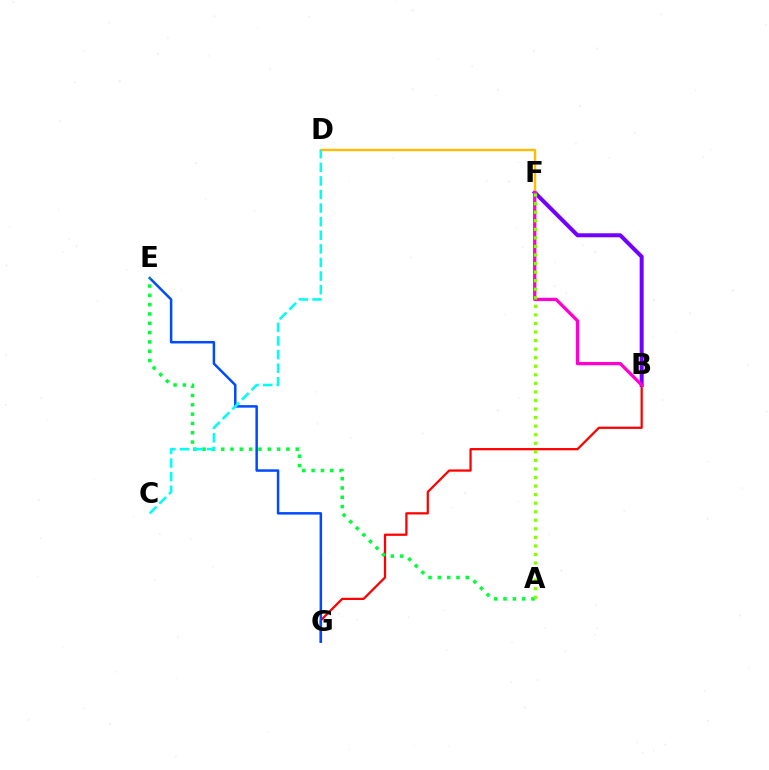{('B', 'G'): [{'color': '#ff0000', 'line_style': 'solid', 'thickness': 1.62}], ('B', 'F'): [{'color': '#7200ff', 'line_style': 'solid', 'thickness': 2.88}, {'color': '#ff00cf', 'line_style': 'solid', 'thickness': 2.37}], ('E', 'G'): [{'color': '#004bff', 'line_style': 'solid', 'thickness': 1.8}], ('A', 'E'): [{'color': '#00ff39', 'line_style': 'dotted', 'thickness': 2.53}], ('D', 'F'): [{'color': '#ffbd00', 'line_style': 'solid', 'thickness': 1.73}], ('C', 'D'): [{'color': '#00fff6', 'line_style': 'dashed', 'thickness': 1.85}], ('A', 'F'): [{'color': '#84ff00', 'line_style': 'dotted', 'thickness': 2.32}]}